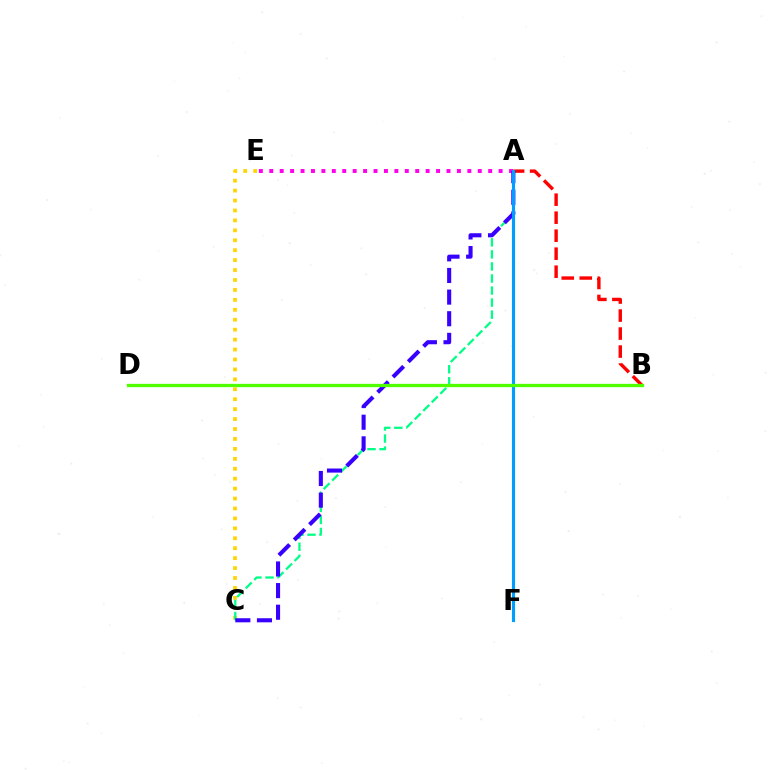{('A', 'E'): [{'color': '#ff00ed', 'line_style': 'dotted', 'thickness': 2.83}], ('C', 'E'): [{'color': '#ffd500', 'line_style': 'dotted', 'thickness': 2.7}], ('A', 'B'): [{'color': '#ff0000', 'line_style': 'dashed', 'thickness': 2.45}], ('A', 'C'): [{'color': '#00ff86', 'line_style': 'dashed', 'thickness': 1.64}, {'color': '#3700ff', 'line_style': 'dashed', 'thickness': 2.94}], ('A', 'F'): [{'color': '#009eff', 'line_style': 'solid', 'thickness': 2.26}], ('B', 'D'): [{'color': '#4fff00', 'line_style': 'solid', 'thickness': 2.37}]}